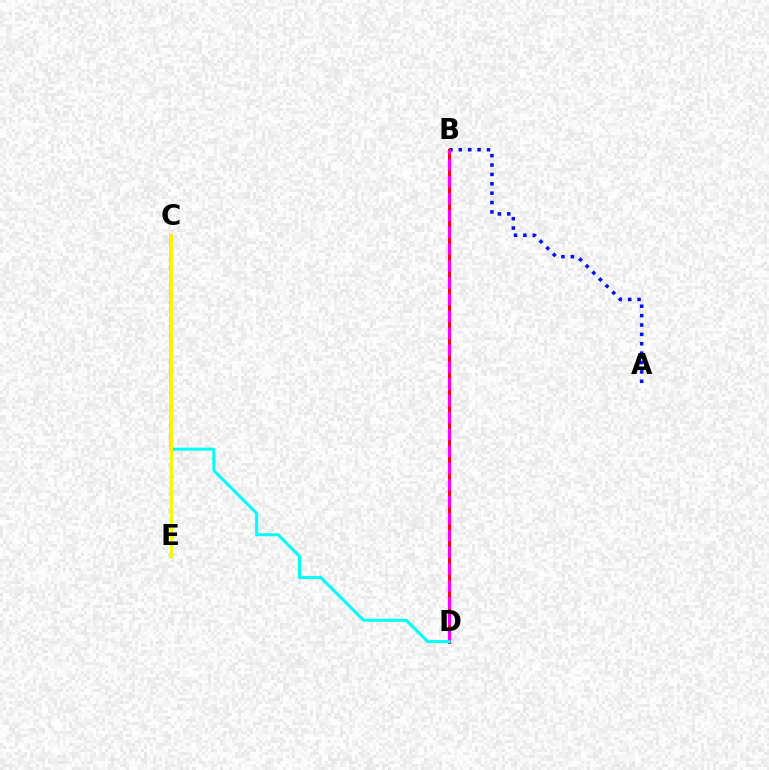{('A', 'B'): [{'color': '#0010ff', 'line_style': 'dotted', 'thickness': 2.55}], ('B', 'D'): [{'color': '#ff0000', 'line_style': 'solid', 'thickness': 2.18}, {'color': '#ee00ff', 'line_style': 'dashed', 'thickness': 2.29}], ('C', 'E'): [{'color': '#08ff00', 'line_style': 'dotted', 'thickness': 2.37}, {'color': '#fcf500', 'line_style': 'solid', 'thickness': 2.23}], ('C', 'D'): [{'color': '#00fff6', 'line_style': 'solid', 'thickness': 2.21}]}